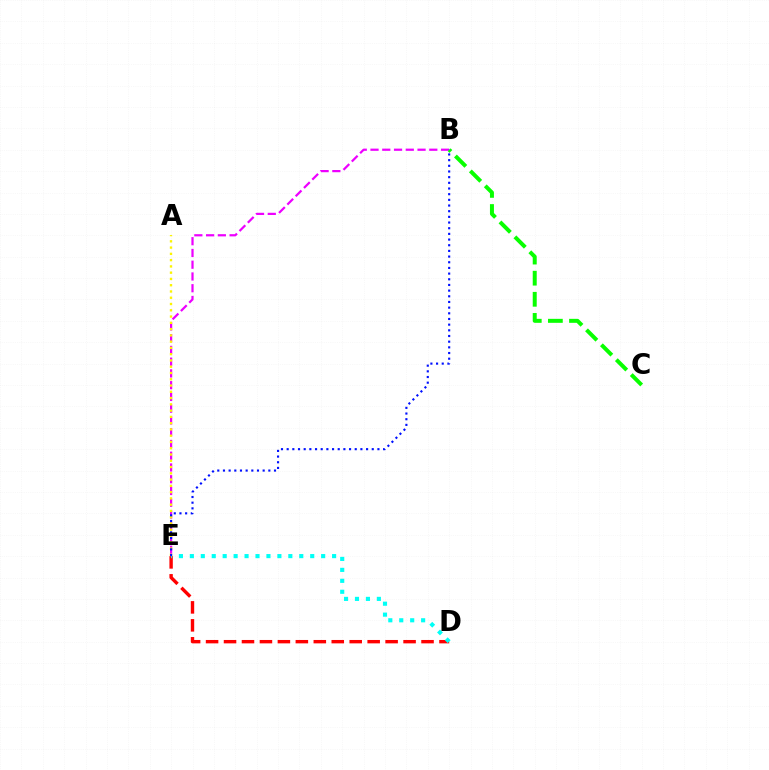{('B', 'E'): [{'color': '#ee00ff', 'line_style': 'dashed', 'thickness': 1.6}, {'color': '#0010ff', 'line_style': 'dotted', 'thickness': 1.54}], ('D', 'E'): [{'color': '#ff0000', 'line_style': 'dashed', 'thickness': 2.44}, {'color': '#00fff6', 'line_style': 'dotted', 'thickness': 2.97}], ('A', 'E'): [{'color': '#fcf500', 'line_style': 'dotted', 'thickness': 1.7}], ('B', 'C'): [{'color': '#08ff00', 'line_style': 'dashed', 'thickness': 2.87}]}